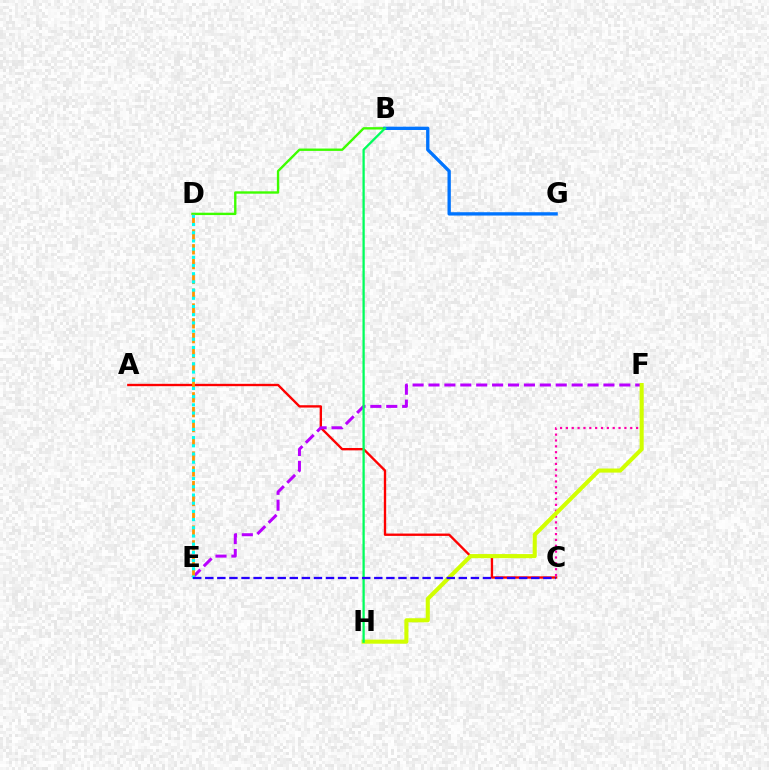{('A', 'C'): [{'color': '#ff0000', 'line_style': 'solid', 'thickness': 1.69}], ('B', 'D'): [{'color': '#3dff00', 'line_style': 'solid', 'thickness': 1.71}], ('B', 'G'): [{'color': '#0074ff', 'line_style': 'solid', 'thickness': 2.4}], ('E', 'F'): [{'color': '#b900ff', 'line_style': 'dashed', 'thickness': 2.16}], ('C', 'F'): [{'color': '#ff00ac', 'line_style': 'dotted', 'thickness': 1.59}], ('D', 'E'): [{'color': '#ff9400', 'line_style': 'dashed', 'thickness': 2.01}, {'color': '#00fff6', 'line_style': 'dotted', 'thickness': 2.23}], ('F', 'H'): [{'color': '#d1ff00', 'line_style': 'solid', 'thickness': 2.94}], ('B', 'H'): [{'color': '#00ff5c', 'line_style': 'solid', 'thickness': 1.64}], ('C', 'E'): [{'color': '#2500ff', 'line_style': 'dashed', 'thickness': 1.64}]}